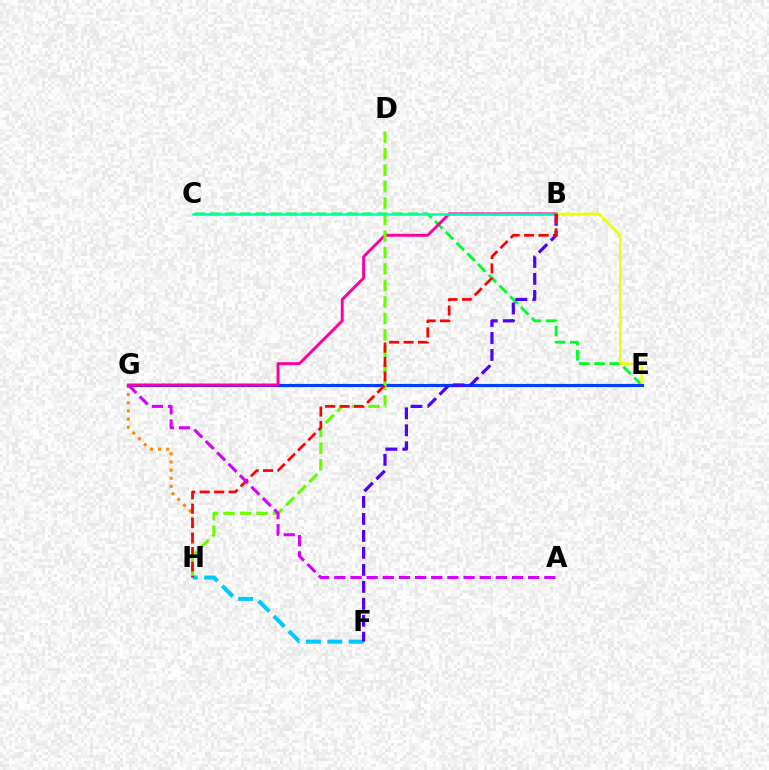{('C', 'E'): [{'color': '#00ff27', 'line_style': 'dashed', 'thickness': 2.07}], ('B', 'E'): [{'color': '#eeff00', 'line_style': 'solid', 'thickness': 1.77}], ('G', 'H'): [{'color': '#ff8800', 'line_style': 'dotted', 'thickness': 2.21}], ('E', 'G'): [{'color': '#003fff', 'line_style': 'solid', 'thickness': 2.28}], ('B', 'G'): [{'color': '#ff00a0', 'line_style': 'solid', 'thickness': 2.1}], ('D', 'H'): [{'color': '#66ff00', 'line_style': 'dashed', 'thickness': 2.24}], ('B', 'C'): [{'color': '#00ffaf', 'line_style': 'solid', 'thickness': 1.8}], ('F', 'H'): [{'color': '#00c7ff', 'line_style': 'dashed', 'thickness': 2.9}], ('B', 'F'): [{'color': '#4f00ff', 'line_style': 'dashed', 'thickness': 2.31}], ('B', 'H'): [{'color': '#ff0000', 'line_style': 'dashed', 'thickness': 1.96}], ('A', 'G'): [{'color': '#d600ff', 'line_style': 'dashed', 'thickness': 2.2}]}